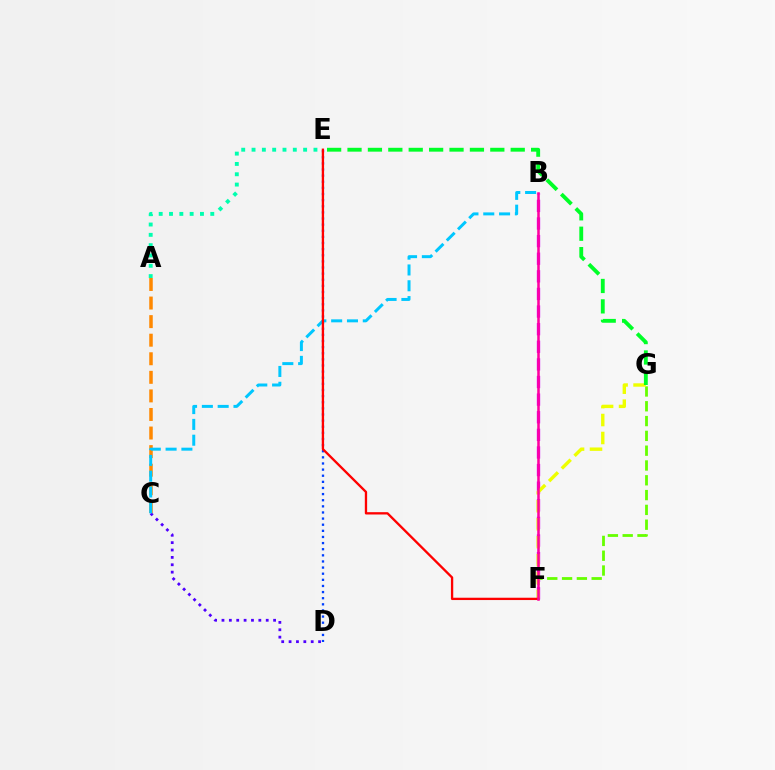{('A', 'E'): [{'color': '#00ffaf', 'line_style': 'dotted', 'thickness': 2.8}], ('D', 'E'): [{'color': '#003fff', 'line_style': 'dotted', 'thickness': 1.66}], ('A', 'C'): [{'color': '#ff8800', 'line_style': 'dashed', 'thickness': 2.52}], ('B', 'F'): [{'color': '#d600ff', 'line_style': 'dashed', 'thickness': 2.39}, {'color': '#ff00a0', 'line_style': 'solid', 'thickness': 1.82}], ('F', 'G'): [{'color': '#66ff00', 'line_style': 'dashed', 'thickness': 2.01}, {'color': '#eeff00', 'line_style': 'dashed', 'thickness': 2.44}], ('C', 'D'): [{'color': '#4f00ff', 'line_style': 'dotted', 'thickness': 2.0}], ('B', 'C'): [{'color': '#00c7ff', 'line_style': 'dashed', 'thickness': 2.15}], ('E', 'F'): [{'color': '#ff0000', 'line_style': 'solid', 'thickness': 1.67}], ('E', 'G'): [{'color': '#00ff27', 'line_style': 'dashed', 'thickness': 2.77}]}